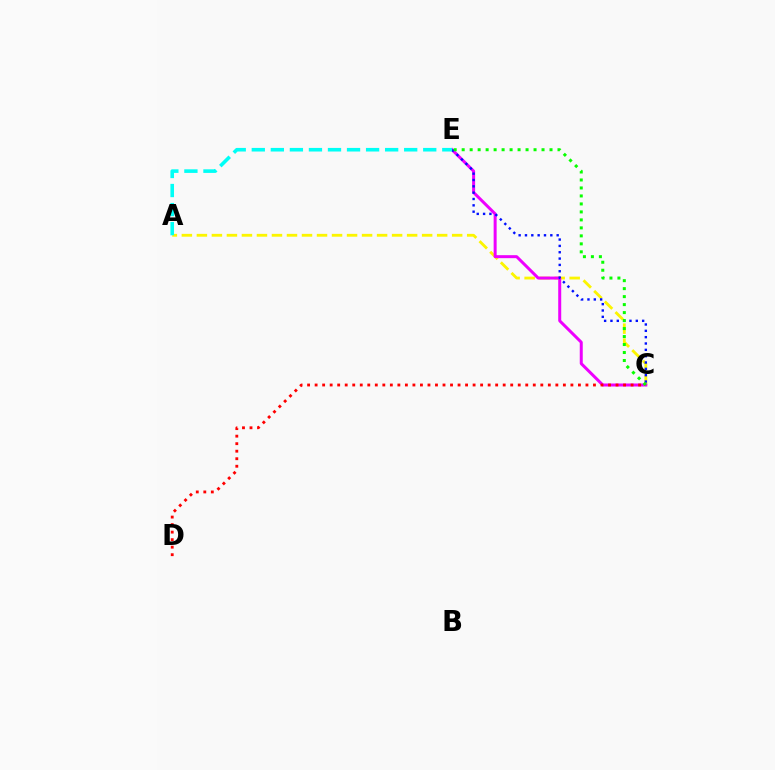{('A', 'C'): [{'color': '#fcf500', 'line_style': 'dashed', 'thickness': 2.04}], ('C', 'E'): [{'color': '#ee00ff', 'line_style': 'solid', 'thickness': 2.16}, {'color': '#0010ff', 'line_style': 'dotted', 'thickness': 1.72}, {'color': '#08ff00', 'line_style': 'dotted', 'thickness': 2.17}], ('A', 'E'): [{'color': '#00fff6', 'line_style': 'dashed', 'thickness': 2.59}], ('C', 'D'): [{'color': '#ff0000', 'line_style': 'dotted', 'thickness': 2.04}]}